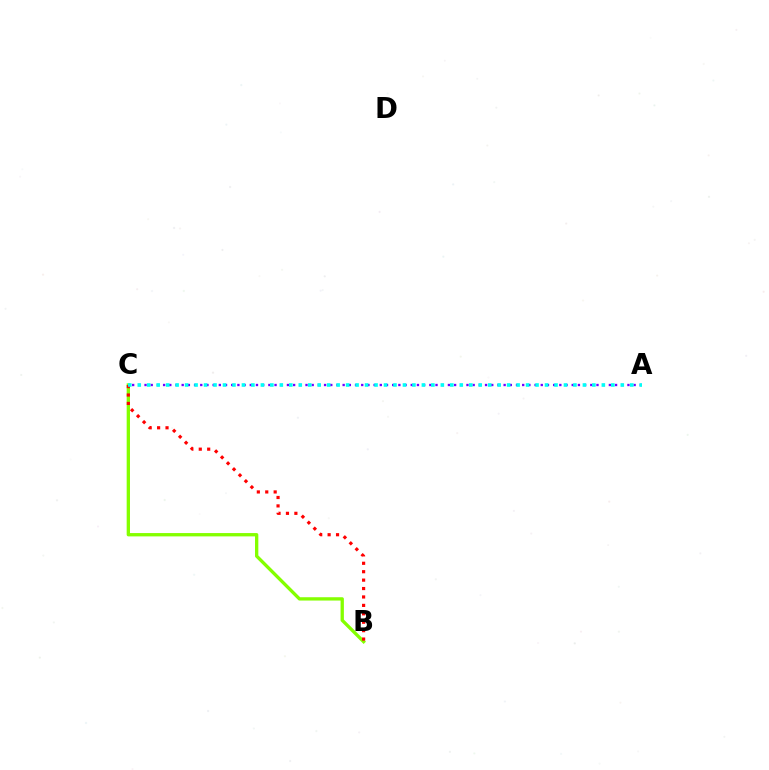{('A', 'C'): [{'color': '#7200ff', 'line_style': 'dotted', 'thickness': 1.68}, {'color': '#00fff6', 'line_style': 'dotted', 'thickness': 2.57}], ('B', 'C'): [{'color': '#84ff00', 'line_style': 'solid', 'thickness': 2.39}, {'color': '#ff0000', 'line_style': 'dotted', 'thickness': 2.29}]}